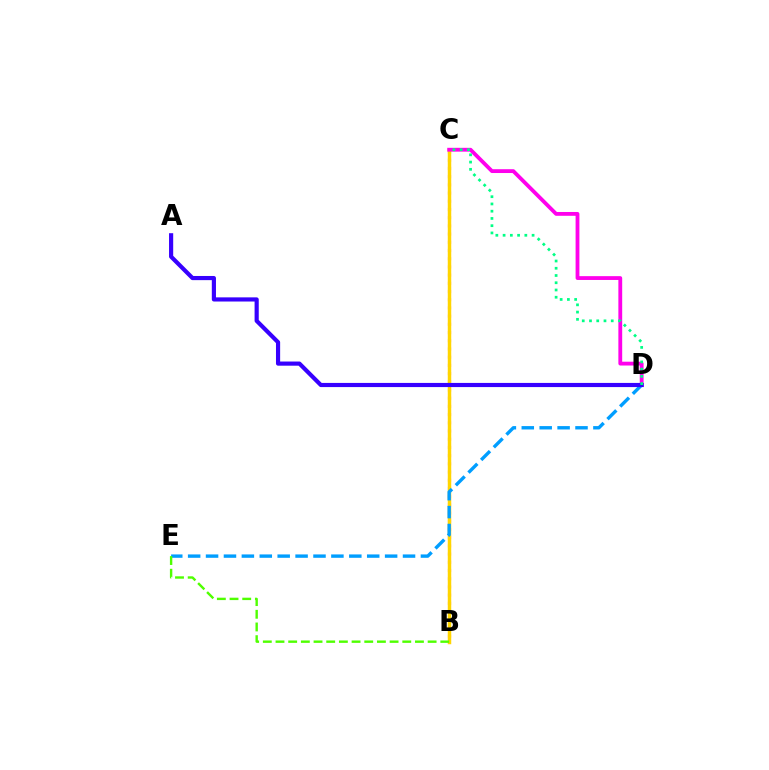{('B', 'C'): [{'color': '#ff0000', 'line_style': 'dotted', 'thickness': 2.23}, {'color': '#ffd500', 'line_style': 'solid', 'thickness': 2.5}], ('C', 'D'): [{'color': '#ff00ed', 'line_style': 'solid', 'thickness': 2.75}, {'color': '#00ff86', 'line_style': 'dotted', 'thickness': 1.97}], ('D', 'E'): [{'color': '#009eff', 'line_style': 'dashed', 'thickness': 2.43}], ('A', 'D'): [{'color': '#3700ff', 'line_style': 'solid', 'thickness': 2.99}], ('B', 'E'): [{'color': '#4fff00', 'line_style': 'dashed', 'thickness': 1.72}]}